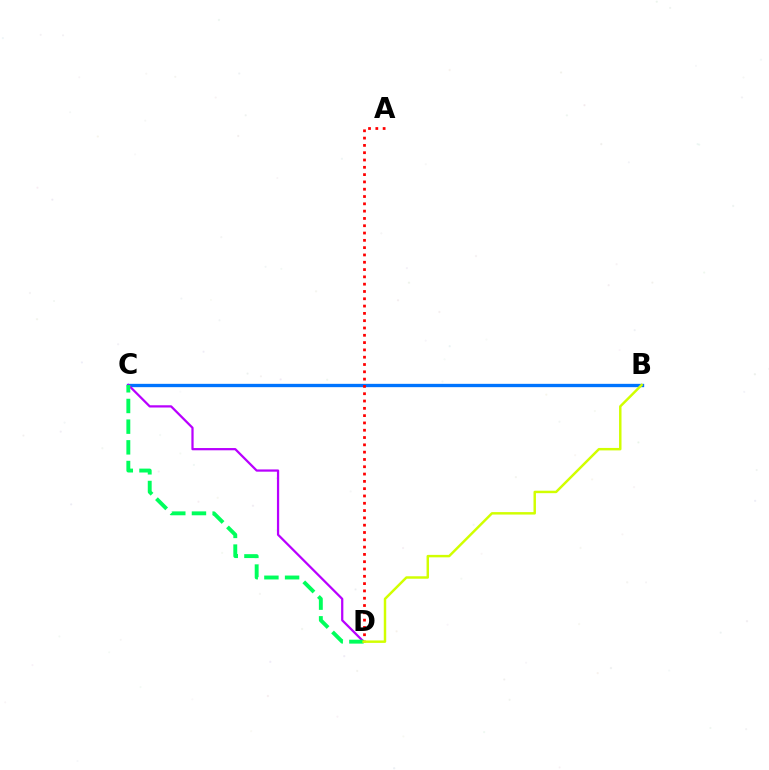{('B', 'C'): [{'color': '#0074ff', 'line_style': 'solid', 'thickness': 2.4}], ('C', 'D'): [{'color': '#b900ff', 'line_style': 'solid', 'thickness': 1.62}, {'color': '#00ff5c', 'line_style': 'dashed', 'thickness': 2.81}], ('A', 'D'): [{'color': '#ff0000', 'line_style': 'dotted', 'thickness': 1.98}], ('B', 'D'): [{'color': '#d1ff00', 'line_style': 'solid', 'thickness': 1.77}]}